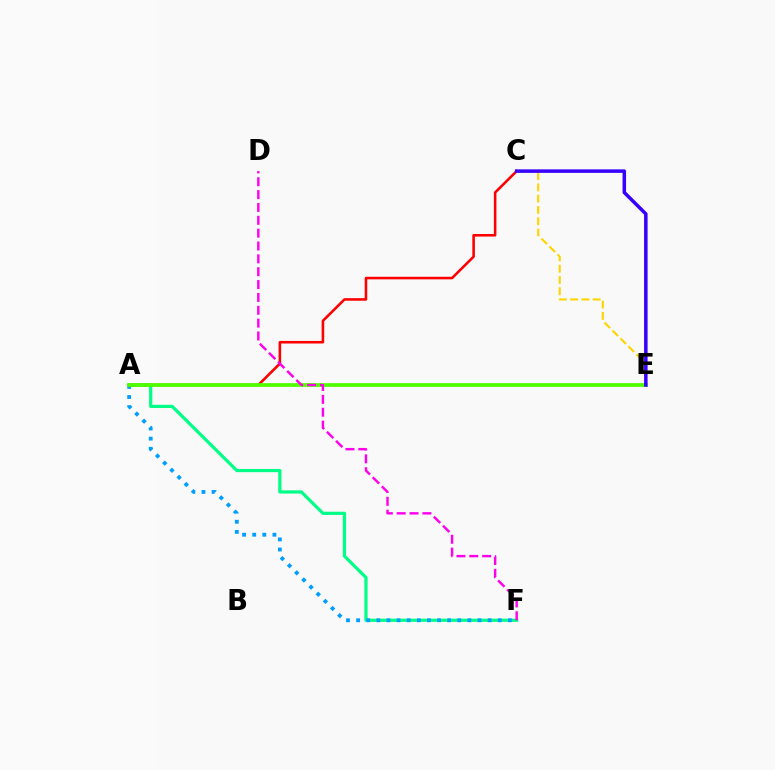{('A', 'F'): [{'color': '#00ff86', 'line_style': 'solid', 'thickness': 2.31}, {'color': '#009eff', 'line_style': 'dotted', 'thickness': 2.75}], ('A', 'C'): [{'color': '#ff0000', 'line_style': 'solid', 'thickness': 1.85}], ('A', 'E'): [{'color': '#4fff00', 'line_style': 'solid', 'thickness': 2.68}], ('C', 'E'): [{'color': '#ffd500', 'line_style': 'dashed', 'thickness': 1.53}, {'color': '#3700ff', 'line_style': 'solid', 'thickness': 2.53}], ('D', 'F'): [{'color': '#ff00ed', 'line_style': 'dashed', 'thickness': 1.75}]}